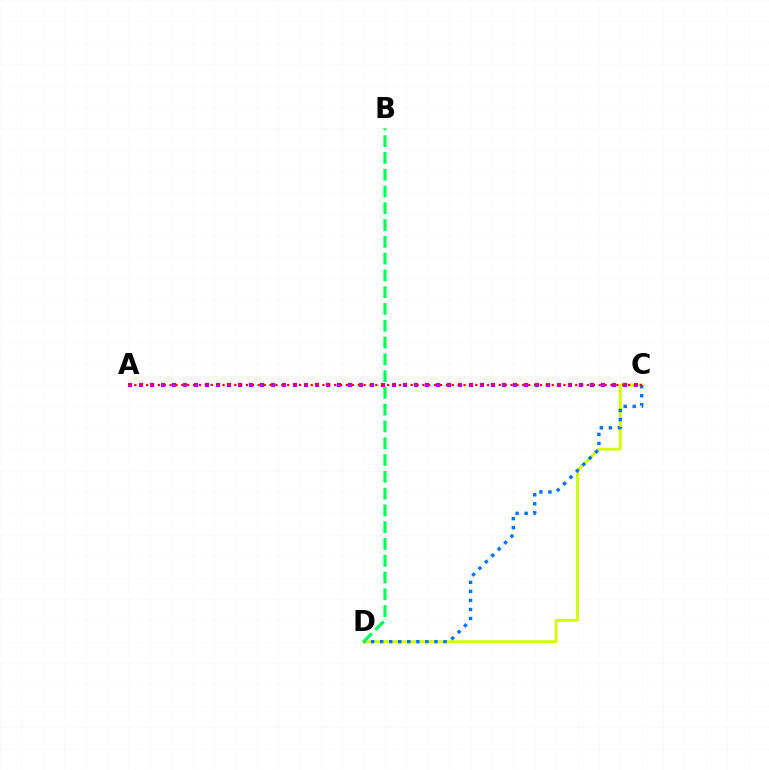{('C', 'D'): [{'color': '#d1ff00', 'line_style': 'solid', 'thickness': 2.07}, {'color': '#0074ff', 'line_style': 'dotted', 'thickness': 2.46}], ('A', 'C'): [{'color': '#b900ff', 'line_style': 'dotted', 'thickness': 2.99}, {'color': '#ff0000', 'line_style': 'dotted', 'thickness': 1.6}], ('B', 'D'): [{'color': '#00ff5c', 'line_style': 'dashed', 'thickness': 2.28}]}